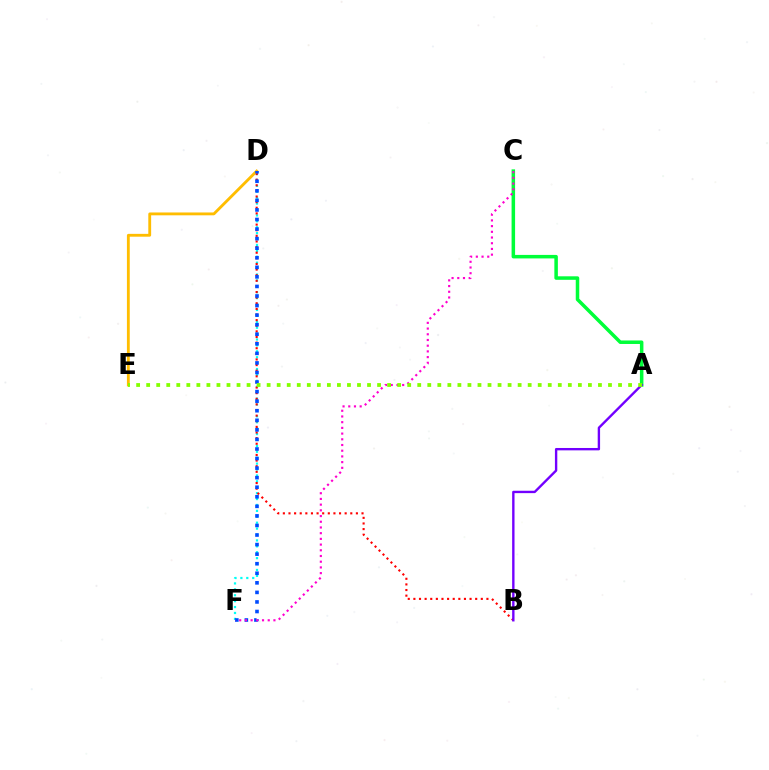{('D', 'F'): [{'color': '#00fff6', 'line_style': 'dotted', 'thickness': 1.61}, {'color': '#004bff', 'line_style': 'dotted', 'thickness': 2.6}], ('B', 'D'): [{'color': '#ff0000', 'line_style': 'dotted', 'thickness': 1.53}], ('D', 'E'): [{'color': '#ffbd00', 'line_style': 'solid', 'thickness': 2.04}], ('A', 'C'): [{'color': '#00ff39', 'line_style': 'solid', 'thickness': 2.53}], ('C', 'F'): [{'color': '#ff00cf', 'line_style': 'dotted', 'thickness': 1.55}], ('A', 'B'): [{'color': '#7200ff', 'line_style': 'solid', 'thickness': 1.71}], ('A', 'E'): [{'color': '#84ff00', 'line_style': 'dotted', 'thickness': 2.73}]}